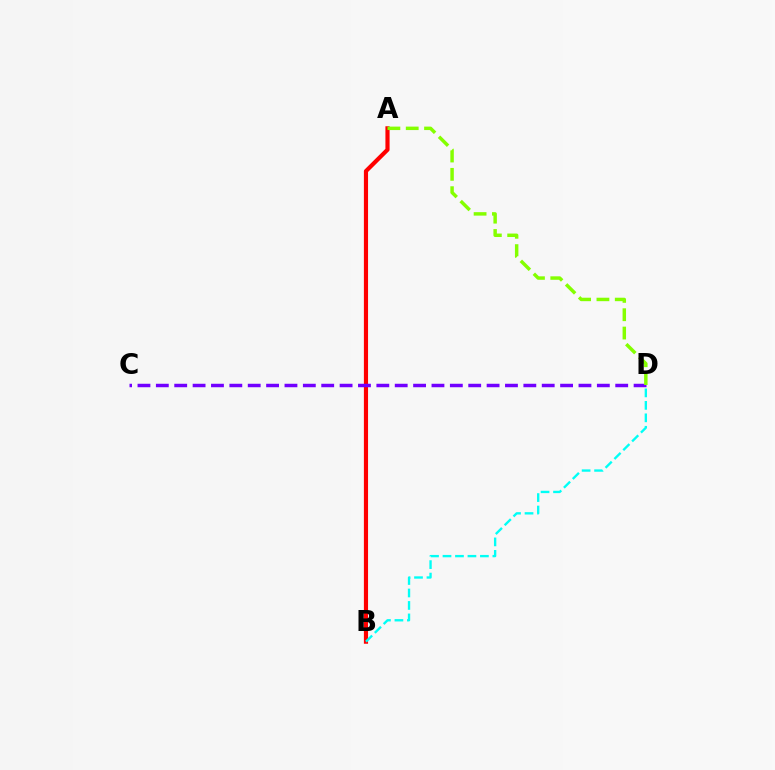{('A', 'B'): [{'color': '#ff0000', 'line_style': 'solid', 'thickness': 2.99}], ('C', 'D'): [{'color': '#7200ff', 'line_style': 'dashed', 'thickness': 2.5}], ('B', 'D'): [{'color': '#00fff6', 'line_style': 'dashed', 'thickness': 1.69}], ('A', 'D'): [{'color': '#84ff00', 'line_style': 'dashed', 'thickness': 2.49}]}